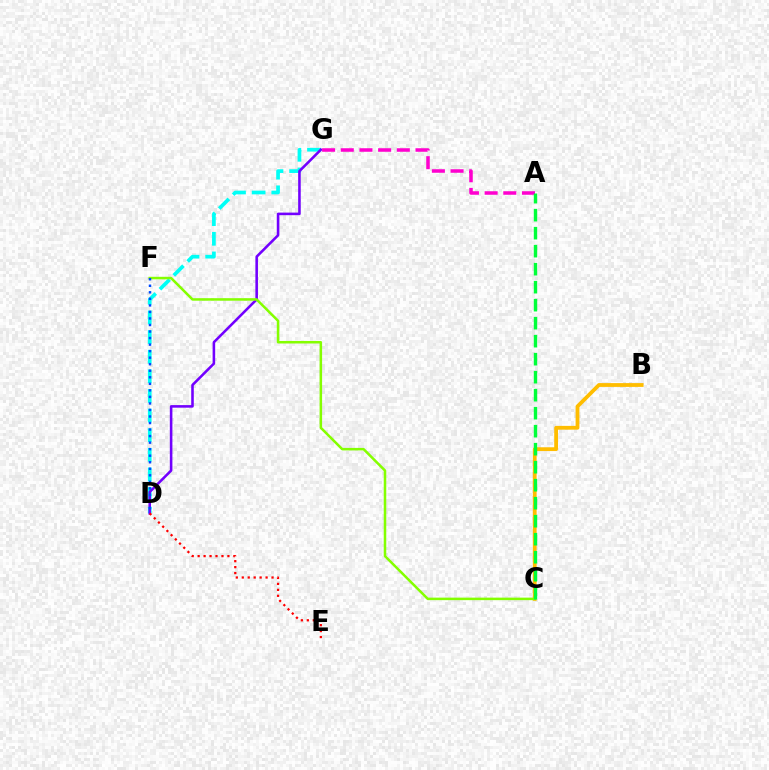{('D', 'G'): [{'color': '#00fff6', 'line_style': 'dashed', 'thickness': 2.67}, {'color': '#7200ff', 'line_style': 'solid', 'thickness': 1.85}], ('B', 'C'): [{'color': '#ffbd00', 'line_style': 'solid', 'thickness': 2.73}], ('C', 'F'): [{'color': '#84ff00', 'line_style': 'solid', 'thickness': 1.82}], ('A', 'G'): [{'color': '#ff00cf', 'line_style': 'dashed', 'thickness': 2.54}], ('A', 'C'): [{'color': '#00ff39', 'line_style': 'dashed', 'thickness': 2.45}], ('D', 'F'): [{'color': '#004bff', 'line_style': 'dotted', 'thickness': 1.78}], ('D', 'E'): [{'color': '#ff0000', 'line_style': 'dotted', 'thickness': 1.62}]}